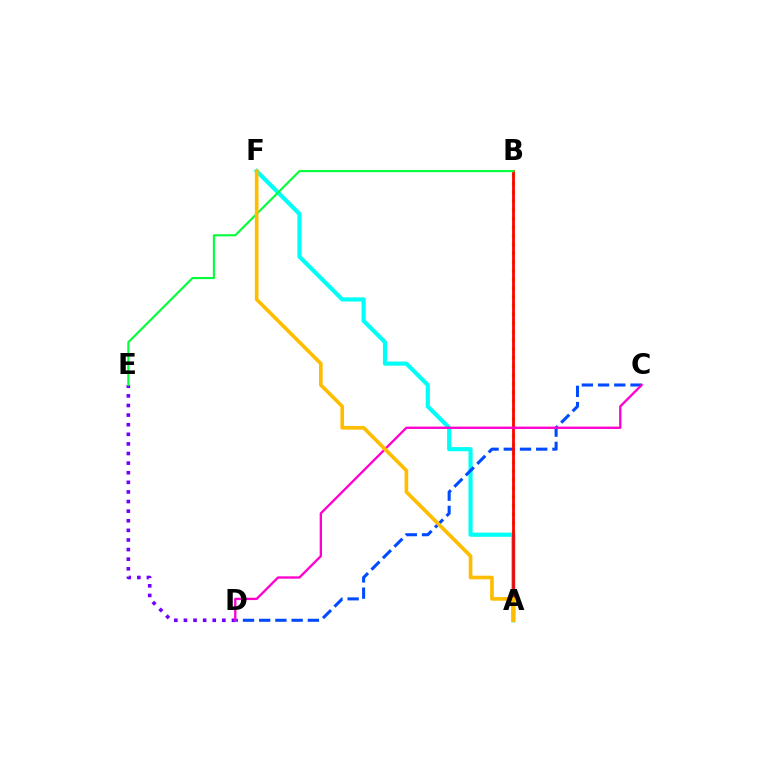{('A', 'B'): [{'color': '#84ff00', 'line_style': 'dotted', 'thickness': 2.36}, {'color': '#ff0000', 'line_style': 'solid', 'thickness': 2.01}], ('A', 'F'): [{'color': '#00fff6', 'line_style': 'solid', 'thickness': 2.99}, {'color': '#ffbd00', 'line_style': 'solid', 'thickness': 2.63}], ('C', 'D'): [{'color': '#004bff', 'line_style': 'dashed', 'thickness': 2.2}, {'color': '#ff00cf', 'line_style': 'solid', 'thickness': 1.68}], ('D', 'E'): [{'color': '#7200ff', 'line_style': 'dotted', 'thickness': 2.61}], ('B', 'E'): [{'color': '#00ff39', 'line_style': 'solid', 'thickness': 1.52}]}